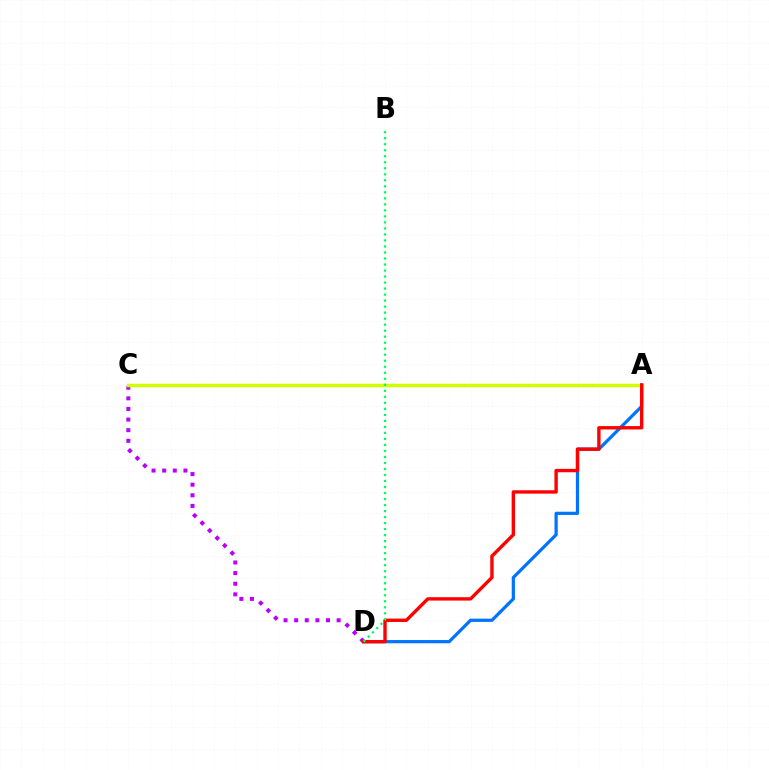{('A', 'D'): [{'color': '#0074ff', 'line_style': 'solid', 'thickness': 2.32}, {'color': '#ff0000', 'line_style': 'solid', 'thickness': 2.43}], ('C', 'D'): [{'color': '#b900ff', 'line_style': 'dotted', 'thickness': 2.88}], ('A', 'C'): [{'color': '#d1ff00', 'line_style': 'solid', 'thickness': 2.49}], ('B', 'D'): [{'color': '#00ff5c', 'line_style': 'dotted', 'thickness': 1.63}]}